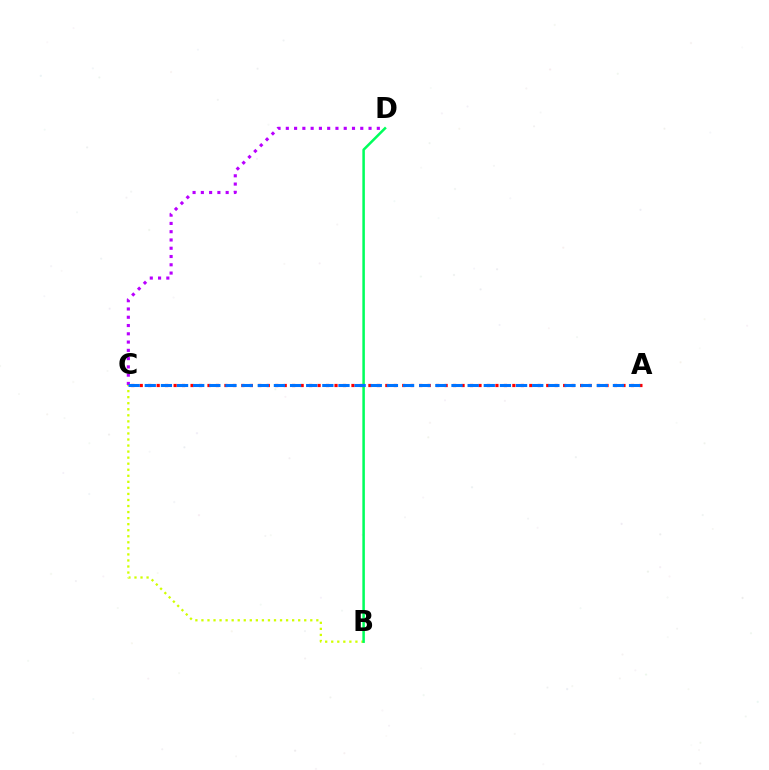{('B', 'C'): [{'color': '#d1ff00', 'line_style': 'dotted', 'thickness': 1.64}], ('B', 'D'): [{'color': '#00ff5c', 'line_style': 'solid', 'thickness': 1.82}], ('A', 'C'): [{'color': '#ff0000', 'line_style': 'dotted', 'thickness': 2.3}, {'color': '#0074ff', 'line_style': 'dashed', 'thickness': 2.19}], ('C', 'D'): [{'color': '#b900ff', 'line_style': 'dotted', 'thickness': 2.25}]}